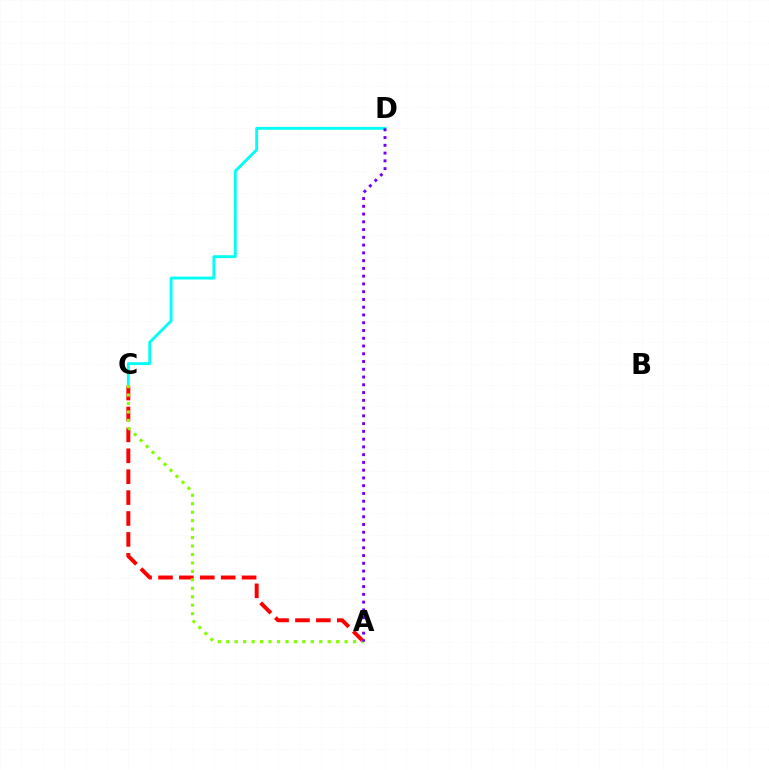{('A', 'C'): [{'color': '#ff0000', 'line_style': 'dashed', 'thickness': 2.84}, {'color': '#84ff00', 'line_style': 'dotted', 'thickness': 2.3}], ('C', 'D'): [{'color': '#00fff6', 'line_style': 'solid', 'thickness': 2.08}], ('A', 'D'): [{'color': '#7200ff', 'line_style': 'dotted', 'thickness': 2.11}]}